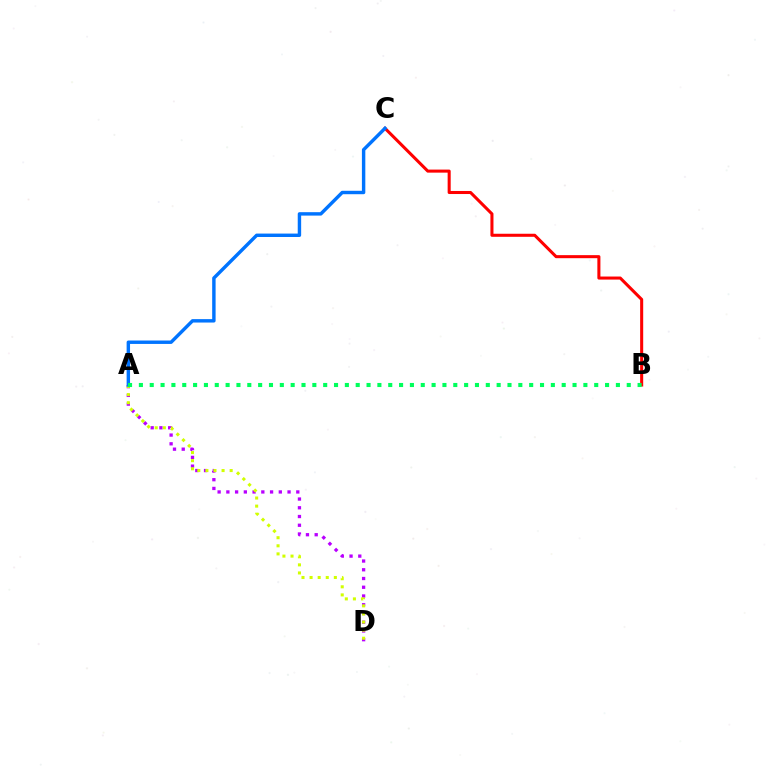{('A', 'D'): [{'color': '#b900ff', 'line_style': 'dotted', 'thickness': 2.37}, {'color': '#d1ff00', 'line_style': 'dotted', 'thickness': 2.2}], ('B', 'C'): [{'color': '#ff0000', 'line_style': 'solid', 'thickness': 2.2}], ('A', 'C'): [{'color': '#0074ff', 'line_style': 'solid', 'thickness': 2.46}], ('A', 'B'): [{'color': '#00ff5c', 'line_style': 'dotted', 'thickness': 2.95}]}